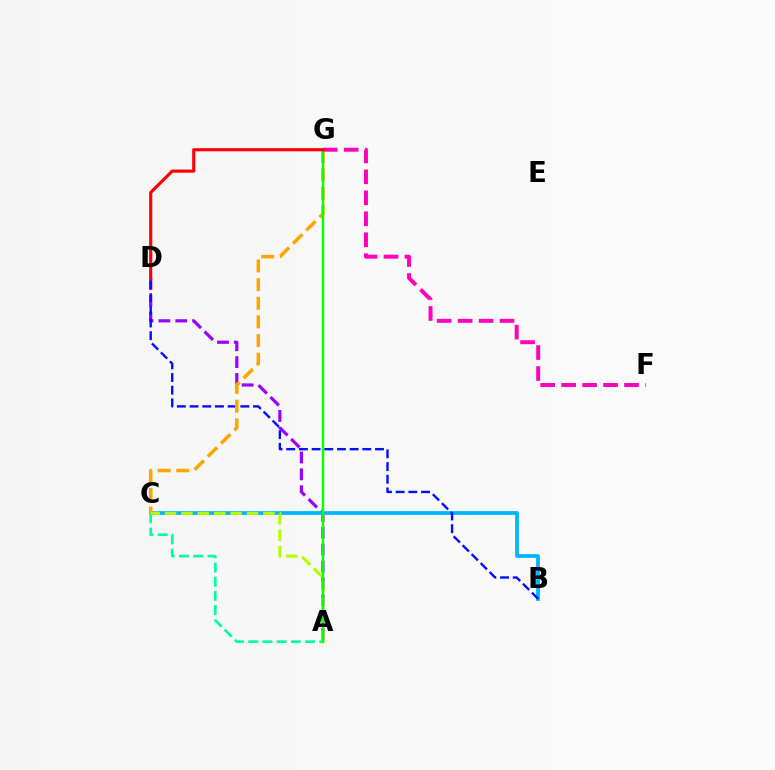{('A', 'D'): [{'color': '#9b00ff', 'line_style': 'dashed', 'thickness': 2.29}], ('B', 'C'): [{'color': '#00b5ff', 'line_style': 'solid', 'thickness': 2.7}], ('B', 'D'): [{'color': '#0010ff', 'line_style': 'dashed', 'thickness': 1.72}], ('C', 'G'): [{'color': '#ffa500', 'line_style': 'dashed', 'thickness': 2.53}], ('A', 'C'): [{'color': '#00ff9d', 'line_style': 'dashed', 'thickness': 1.93}, {'color': '#b3ff00', 'line_style': 'dashed', 'thickness': 2.23}], ('F', 'G'): [{'color': '#ff00bd', 'line_style': 'dashed', 'thickness': 2.85}], ('A', 'G'): [{'color': '#08ff00', 'line_style': 'solid', 'thickness': 1.76}], ('D', 'G'): [{'color': '#ff0000', 'line_style': 'solid', 'thickness': 2.26}]}